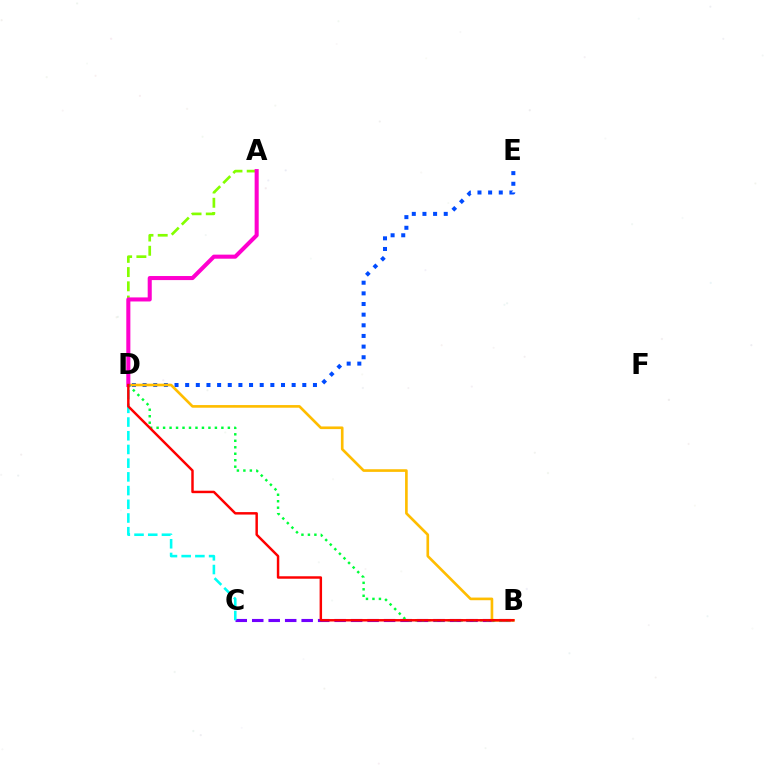{('B', 'C'): [{'color': '#7200ff', 'line_style': 'dashed', 'thickness': 2.24}], ('C', 'D'): [{'color': '#00fff6', 'line_style': 'dashed', 'thickness': 1.86}], ('D', 'E'): [{'color': '#004bff', 'line_style': 'dotted', 'thickness': 2.89}], ('B', 'D'): [{'color': '#ffbd00', 'line_style': 'solid', 'thickness': 1.91}, {'color': '#00ff39', 'line_style': 'dotted', 'thickness': 1.76}, {'color': '#ff0000', 'line_style': 'solid', 'thickness': 1.77}], ('A', 'D'): [{'color': '#84ff00', 'line_style': 'dashed', 'thickness': 1.93}, {'color': '#ff00cf', 'line_style': 'solid', 'thickness': 2.92}]}